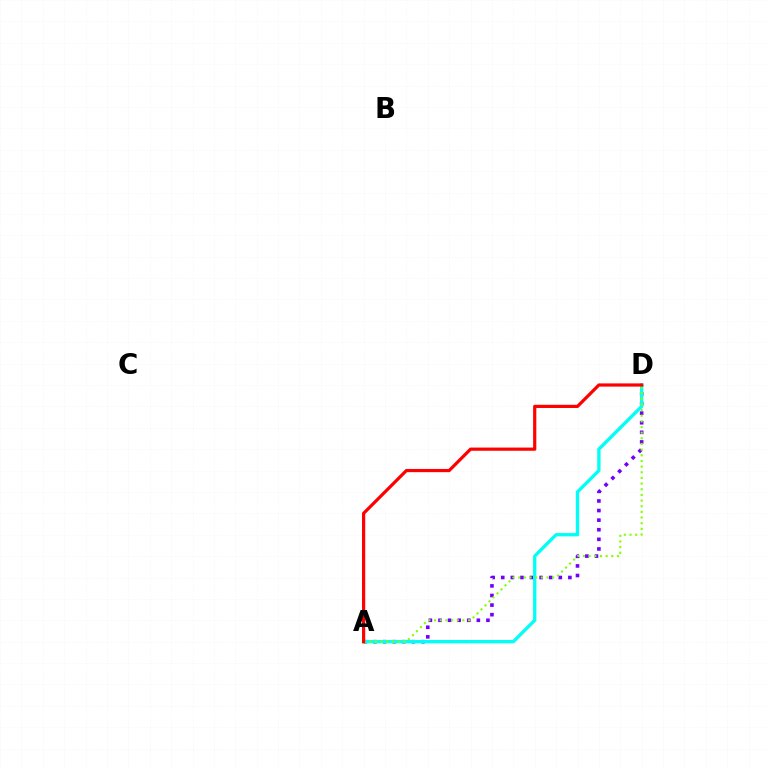{('A', 'D'): [{'color': '#7200ff', 'line_style': 'dotted', 'thickness': 2.61}, {'color': '#00fff6', 'line_style': 'solid', 'thickness': 2.4}, {'color': '#84ff00', 'line_style': 'dotted', 'thickness': 1.54}, {'color': '#ff0000', 'line_style': 'solid', 'thickness': 2.3}]}